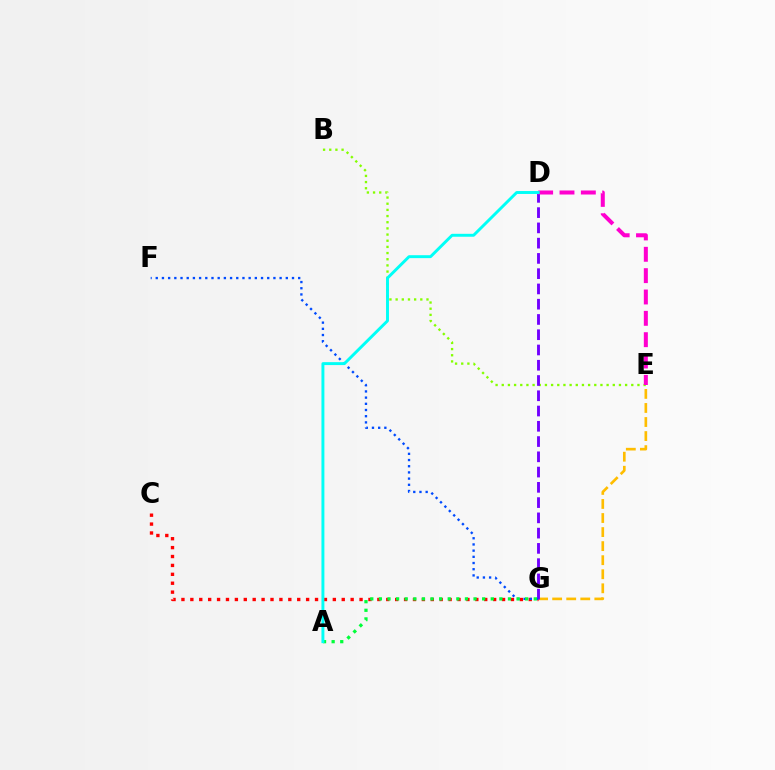{('E', 'G'): [{'color': '#ffbd00', 'line_style': 'dashed', 'thickness': 1.91}], ('C', 'G'): [{'color': '#ff0000', 'line_style': 'dotted', 'thickness': 2.42}], ('B', 'E'): [{'color': '#84ff00', 'line_style': 'dotted', 'thickness': 1.68}], ('D', 'G'): [{'color': '#7200ff', 'line_style': 'dashed', 'thickness': 2.07}], ('F', 'G'): [{'color': '#004bff', 'line_style': 'dotted', 'thickness': 1.68}], ('A', 'G'): [{'color': '#00ff39', 'line_style': 'dotted', 'thickness': 2.34}], ('D', 'E'): [{'color': '#ff00cf', 'line_style': 'dashed', 'thickness': 2.9}], ('A', 'D'): [{'color': '#00fff6', 'line_style': 'solid', 'thickness': 2.11}]}